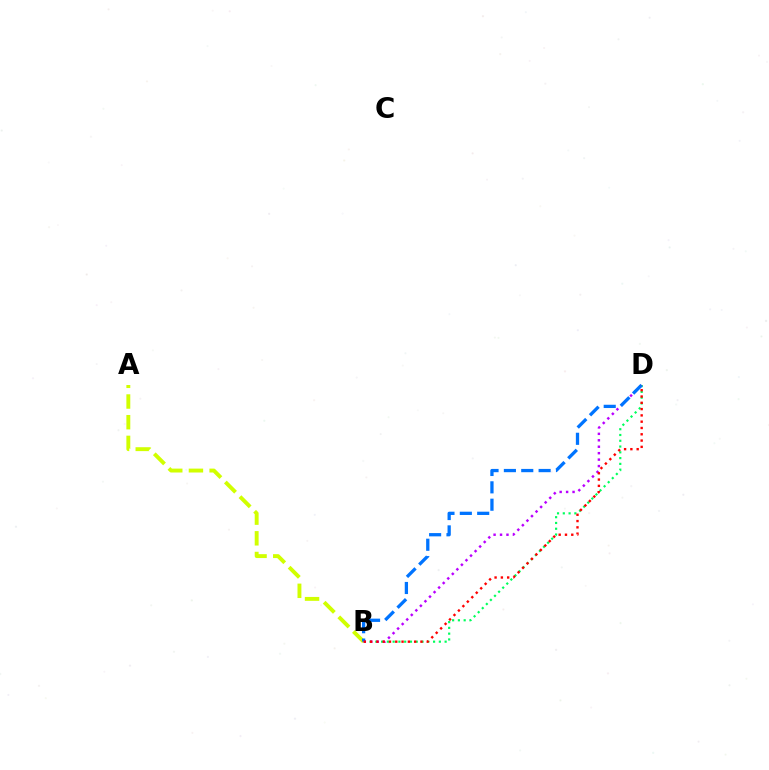{('B', 'D'): [{'color': '#00ff5c', 'line_style': 'dotted', 'thickness': 1.57}, {'color': '#b900ff', 'line_style': 'dotted', 'thickness': 1.75}, {'color': '#0074ff', 'line_style': 'dashed', 'thickness': 2.36}, {'color': '#ff0000', 'line_style': 'dotted', 'thickness': 1.71}], ('A', 'B'): [{'color': '#d1ff00', 'line_style': 'dashed', 'thickness': 2.81}]}